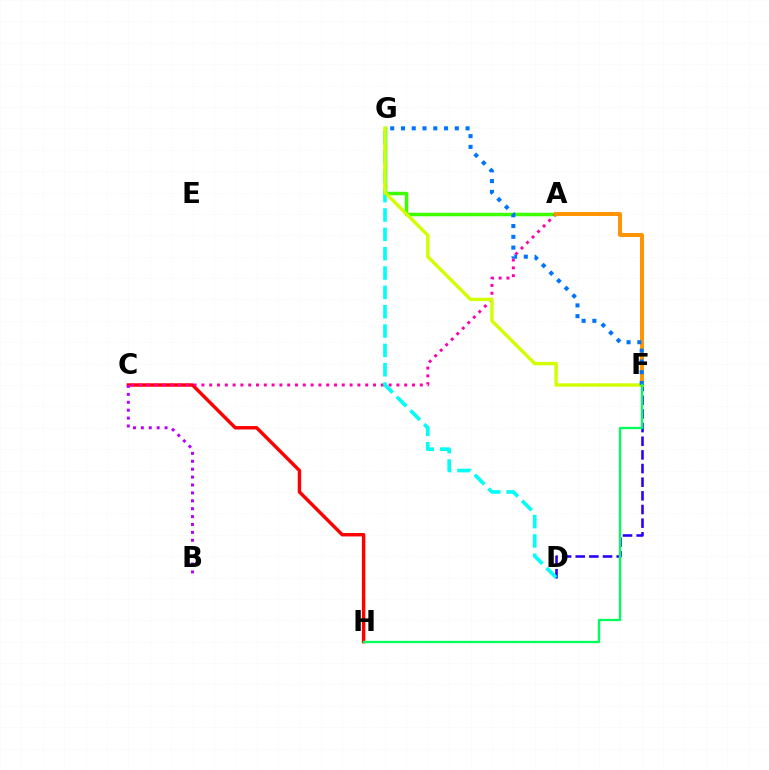{('D', 'F'): [{'color': '#2500ff', 'line_style': 'dashed', 'thickness': 1.86}], ('A', 'G'): [{'color': '#3dff00', 'line_style': 'solid', 'thickness': 2.52}], ('C', 'H'): [{'color': '#ff0000', 'line_style': 'solid', 'thickness': 2.47}], ('A', 'C'): [{'color': '#ff00ac', 'line_style': 'dotted', 'thickness': 2.12}], ('A', 'F'): [{'color': '#ff9400', 'line_style': 'solid', 'thickness': 2.85}], ('D', 'G'): [{'color': '#00fff6', 'line_style': 'dashed', 'thickness': 2.63}], ('F', 'G'): [{'color': '#d1ff00', 'line_style': 'solid', 'thickness': 2.43}, {'color': '#0074ff', 'line_style': 'dotted', 'thickness': 2.93}], ('F', 'H'): [{'color': '#00ff5c', 'line_style': 'solid', 'thickness': 1.67}], ('B', 'C'): [{'color': '#b900ff', 'line_style': 'dotted', 'thickness': 2.15}]}